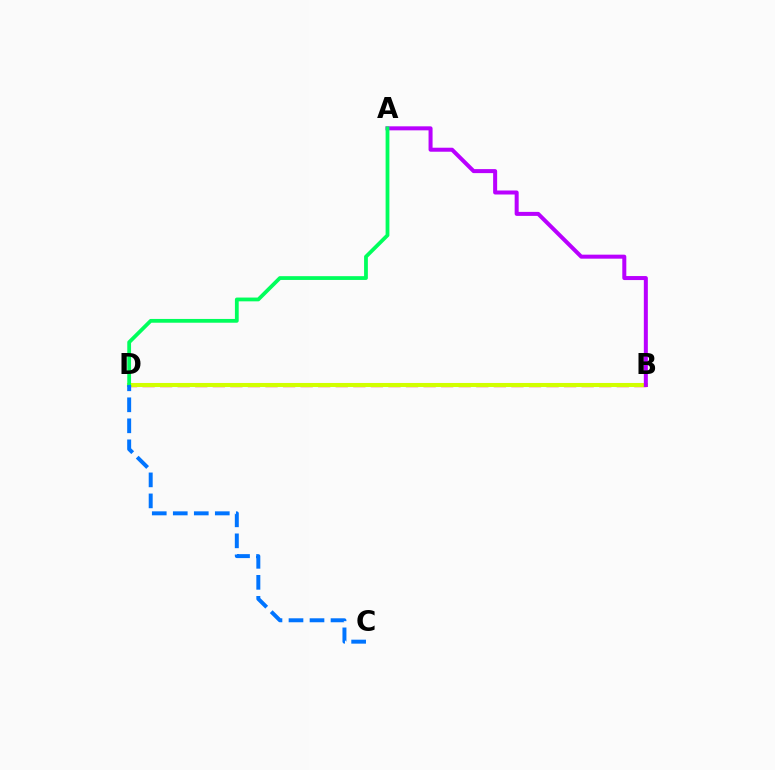{('B', 'D'): [{'color': '#ff0000', 'line_style': 'dashed', 'thickness': 2.39}, {'color': '#d1ff00', 'line_style': 'solid', 'thickness': 2.92}], ('A', 'B'): [{'color': '#b900ff', 'line_style': 'solid', 'thickness': 2.89}], ('A', 'D'): [{'color': '#00ff5c', 'line_style': 'solid', 'thickness': 2.72}], ('C', 'D'): [{'color': '#0074ff', 'line_style': 'dashed', 'thickness': 2.85}]}